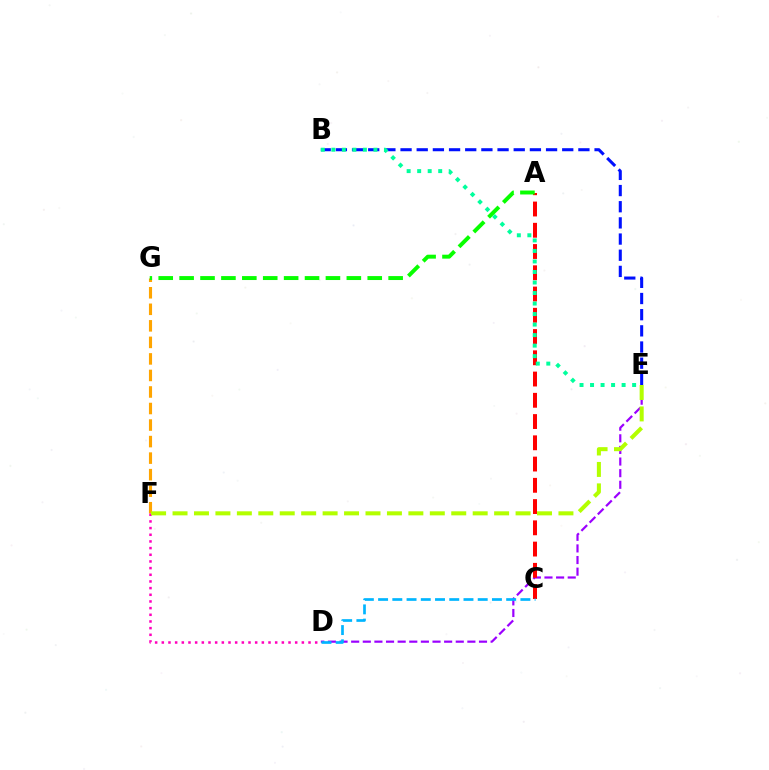{('D', 'E'): [{'color': '#9b00ff', 'line_style': 'dashed', 'thickness': 1.58}], ('A', 'C'): [{'color': '#ff0000', 'line_style': 'dashed', 'thickness': 2.89}], ('B', 'E'): [{'color': '#0010ff', 'line_style': 'dashed', 'thickness': 2.2}, {'color': '#00ff9d', 'line_style': 'dotted', 'thickness': 2.86}], ('F', 'G'): [{'color': '#ffa500', 'line_style': 'dashed', 'thickness': 2.25}], ('D', 'F'): [{'color': '#ff00bd', 'line_style': 'dotted', 'thickness': 1.81}], ('E', 'F'): [{'color': '#b3ff00', 'line_style': 'dashed', 'thickness': 2.91}], ('A', 'G'): [{'color': '#08ff00', 'line_style': 'dashed', 'thickness': 2.84}], ('C', 'D'): [{'color': '#00b5ff', 'line_style': 'dashed', 'thickness': 1.93}]}